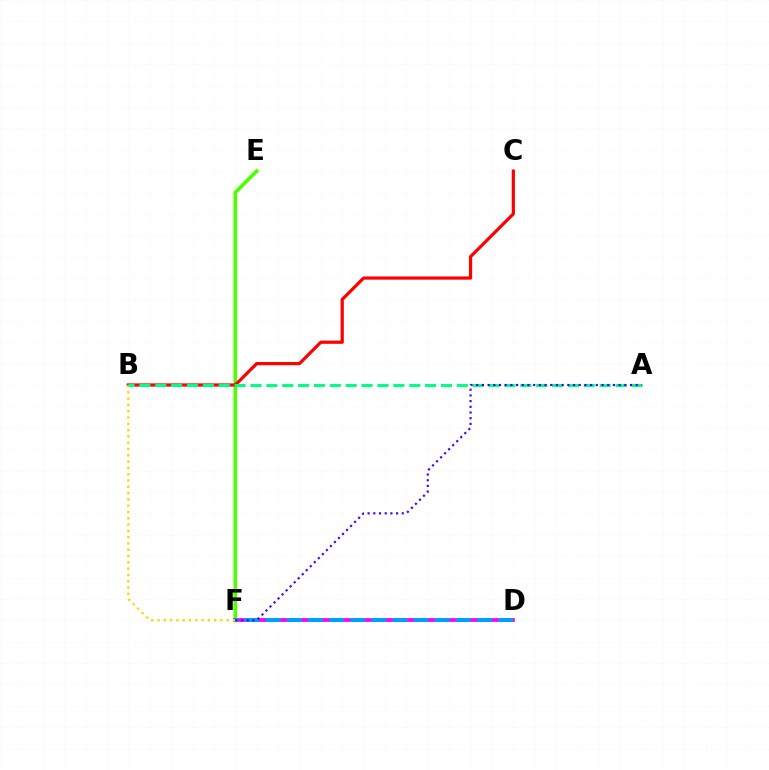{('E', 'F'): [{'color': '#4fff00', 'line_style': 'solid', 'thickness': 2.65}], ('B', 'C'): [{'color': '#ff0000', 'line_style': 'solid', 'thickness': 2.31}], ('D', 'F'): [{'color': '#ff00ed', 'line_style': 'solid', 'thickness': 2.69}, {'color': '#009eff', 'line_style': 'dashed', 'thickness': 2.87}], ('B', 'F'): [{'color': '#ffd500', 'line_style': 'dotted', 'thickness': 1.71}], ('A', 'B'): [{'color': '#00ff86', 'line_style': 'dashed', 'thickness': 2.16}], ('A', 'F'): [{'color': '#3700ff', 'line_style': 'dotted', 'thickness': 1.55}]}